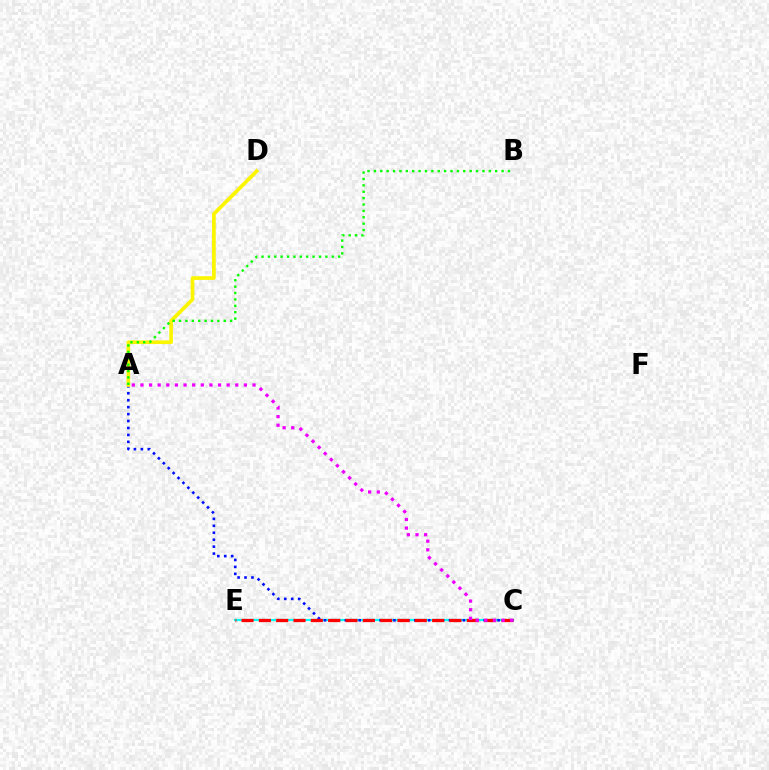{('C', 'E'): [{'color': '#00fff6', 'line_style': 'solid', 'thickness': 1.59}, {'color': '#ff0000', 'line_style': 'dashed', 'thickness': 2.35}], ('A', 'C'): [{'color': '#0010ff', 'line_style': 'dotted', 'thickness': 1.89}, {'color': '#ee00ff', 'line_style': 'dotted', 'thickness': 2.34}], ('A', 'D'): [{'color': '#fcf500', 'line_style': 'solid', 'thickness': 2.64}], ('A', 'B'): [{'color': '#08ff00', 'line_style': 'dotted', 'thickness': 1.73}]}